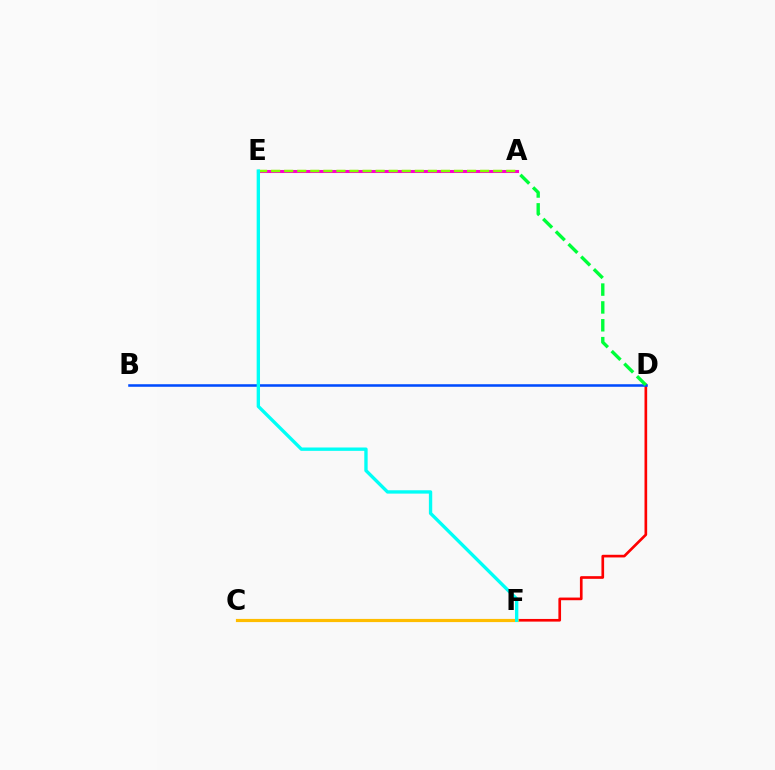{('A', 'E'): [{'color': '#ff00cf', 'line_style': 'solid', 'thickness': 2.2}, {'color': '#84ff00', 'line_style': 'dashed', 'thickness': 1.77}], ('D', 'F'): [{'color': '#ff0000', 'line_style': 'solid', 'thickness': 1.92}], ('C', 'F'): [{'color': '#7200ff', 'line_style': 'dashed', 'thickness': 1.87}, {'color': '#ffbd00', 'line_style': 'solid', 'thickness': 2.28}], ('B', 'D'): [{'color': '#004bff', 'line_style': 'solid', 'thickness': 1.83}], ('E', 'F'): [{'color': '#00fff6', 'line_style': 'solid', 'thickness': 2.41}], ('A', 'D'): [{'color': '#00ff39', 'line_style': 'dashed', 'thickness': 2.42}]}